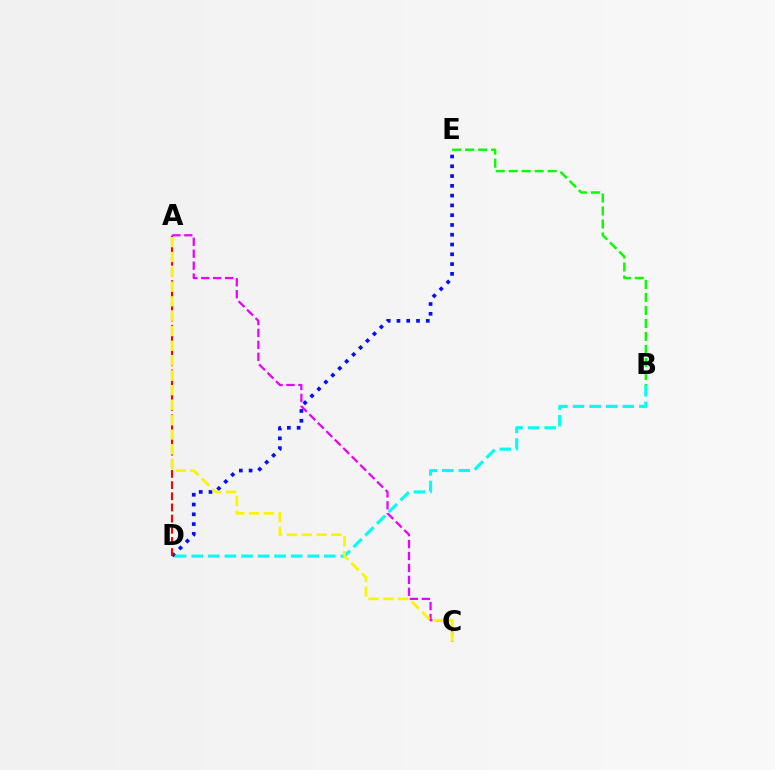{('B', 'E'): [{'color': '#08ff00', 'line_style': 'dashed', 'thickness': 1.77}], ('D', 'E'): [{'color': '#0010ff', 'line_style': 'dotted', 'thickness': 2.66}], ('A', 'D'): [{'color': '#ff0000', 'line_style': 'dashed', 'thickness': 1.52}], ('B', 'D'): [{'color': '#00fff6', 'line_style': 'dashed', 'thickness': 2.25}], ('A', 'C'): [{'color': '#ee00ff', 'line_style': 'dashed', 'thickness': 1.62}, {'color': '#fcf500', 'line_style': 'dashed', 'thickness': 2.01}]}